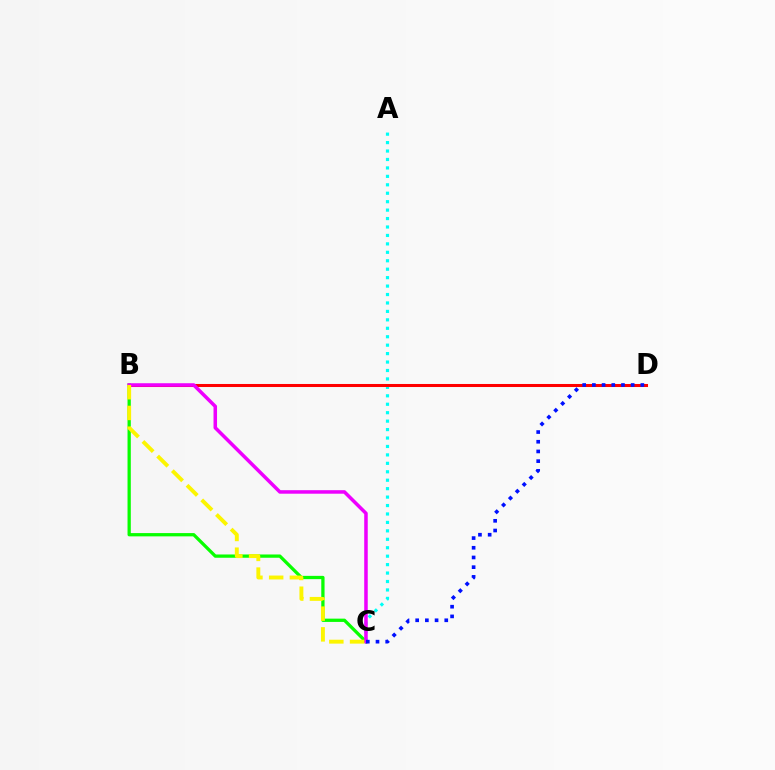{('A', 'C'): [{'color': '#00fff6', 'line_style': 'dotted', 'thickness': 2.29}], ('B', 'D'): [{'color': '#ff0000', 'line_style': 'solid', 'thickness': 2.19}], ('B', 'C'): [{'color': '#08ff00', 'line_style': 'solid', 'thickness': 2.36}, {'color': '#ee00ff', 'line_style': 'solid', 'thickness': 2.54}, {'color': '#fcf500', 'line_style': 'dashed', 'thickness': 2.82}], ('C', 'D'): [{'color': '#0010ff', 'line_style': 'dotted', 'thickness': 2.63}]}